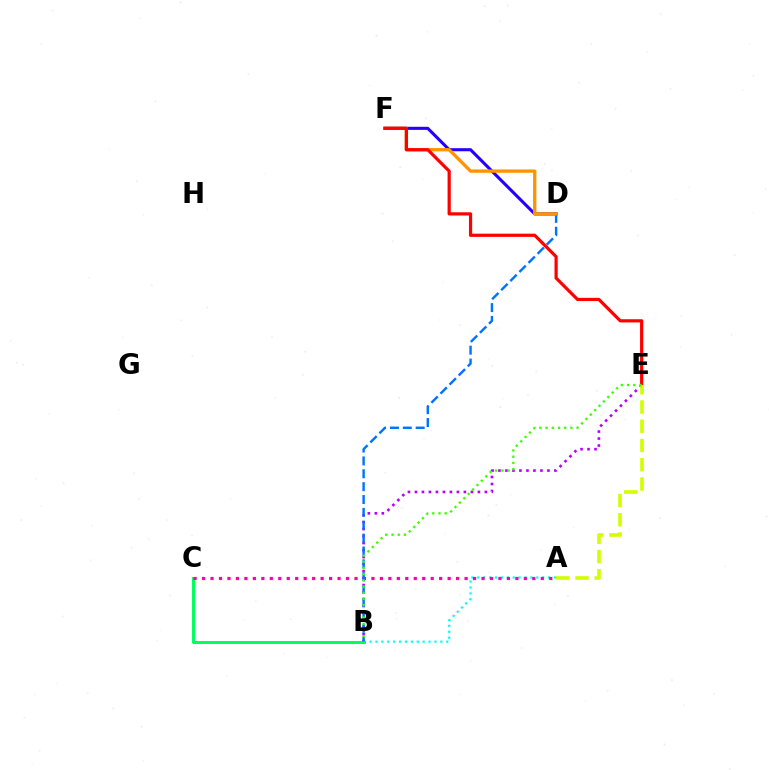{('B', 'E'): [{'color': '#b900ff', 'line_style': 'dotted', 'thickness': 1.9}, {'color': '#3dff00', 'line_style': 'dotted', 'thickness': 1.69}], ('A', 'B'): [{'color': '#00fff6', 'line_style': 'dotted', 'thickness': 1.6}], ('D', 'F'): [{'color': '#2500ff', 'line_style': 'solid', 'thickness': 2.22}, {'color': '#ff9400', 'line_style': 'solid', 'thickness': 2.39}], ('B', 'C'): [{'color': '#00ff5c', 'line_style': 'solid', 'thickness': 2.14}], ('A', 'C'): [{'color': '#ff00ac', 'line_style': 'dotted', 'thickness': 2.3}], ('B', 'D'): [{'color': '#0074ff', 'line_style': 'dashed', 'thickness': 1.75}], ('E', 'F'): [{'color': '#ff0000', 'line_style': 'solid', 'thickness': 2.3}], ('A', 'E'): [{'color': '#d1ff00', 'line_style': 'dashed', 'thickness': 2.62}]}